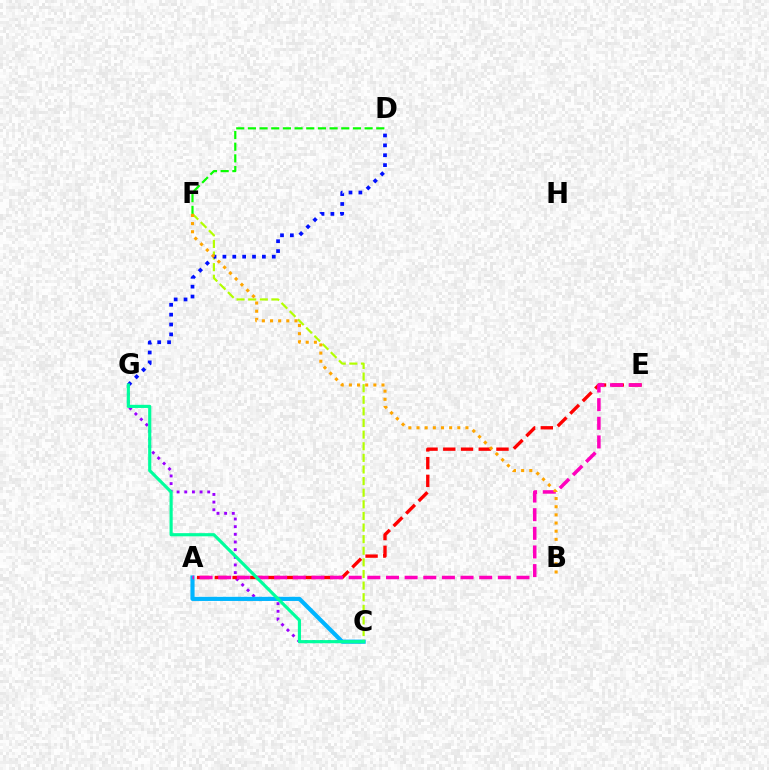{('C', 'G'): [{'color': '#9b00ff', 'line_style': 'dotted', 'thickness': 2.08}, {'color': '#00ff9d', 'line_style': 'solid', 'thickness': 2.27}], ('A', 'E'): [{'color': '#ff0000', 'line_style': 'dashed', 'thickness': 2.41}, {'color': '#ff00bd', 'line_style': 'dashed', 'thickness': 2.53}], ('A', 'C'): [{'color': '#00b5ff', 'line_style': 'solid', 'thickness': 2.98}], ('C', 'F'): [{'color': '#b3ff00', 'line_style': 'dashed', 'thickness': 1.58}], ('D', 'G'): [{'color': '#0010ff', 'line_style': 'dotted', 'thickness': 2.68}], ('D', 'F'): [{'color': '#08ff00', 'line_style': 'dashed', 'thickness': 1.59}], ('B', 'F'): [{'color': '#ffa500', 'line_style': 'dotted', 'thickness': 2.22}]}